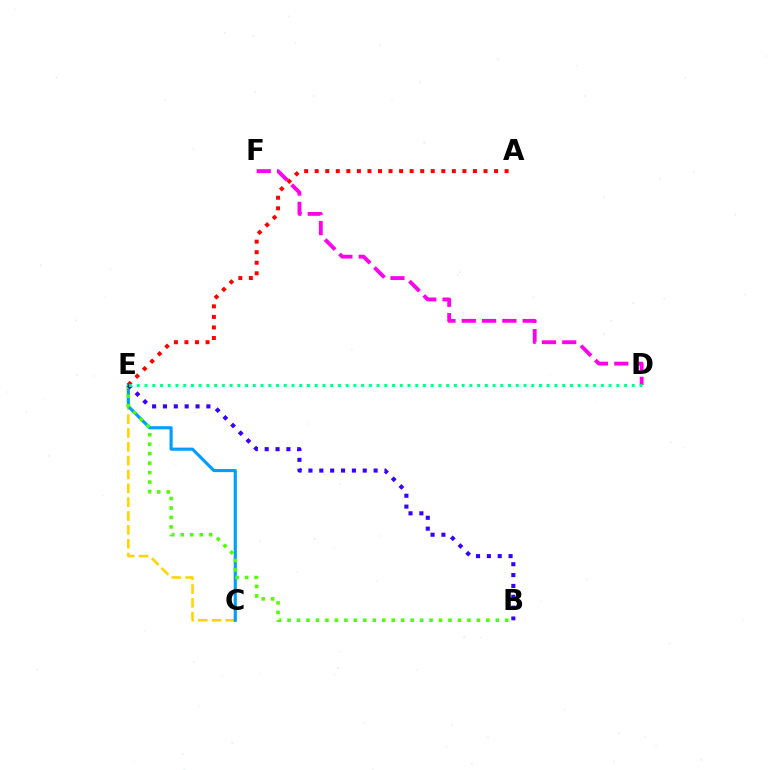{('C', 'E'): [{'color': '#ffd500', 'line_style': 'dashed', 'thickness': 1.88}, {'color': '#009eff', 'line_style': 'solid', 'thickness': 2.25}], ('D', 'F'): [{'color': '#ff00ed', 'line_style': 'dashed', 'thickness': 2.76}], ('A', 'E'): [{'color': '#ff0000', 'line_style': 'dotted', 'thickness': 2.87}], ('B', 'E'): [{'color': '#4fff00', 'line_style': 'dotted', 'thickness': 2.57}, {'color': '#3700ff', 'line_style': 'dotted', 'thickness': 2.95}], ('D', 'E'): [{'color': '#00ff86', 'line_style': 'dotted', 'thickness': 2.1}]}